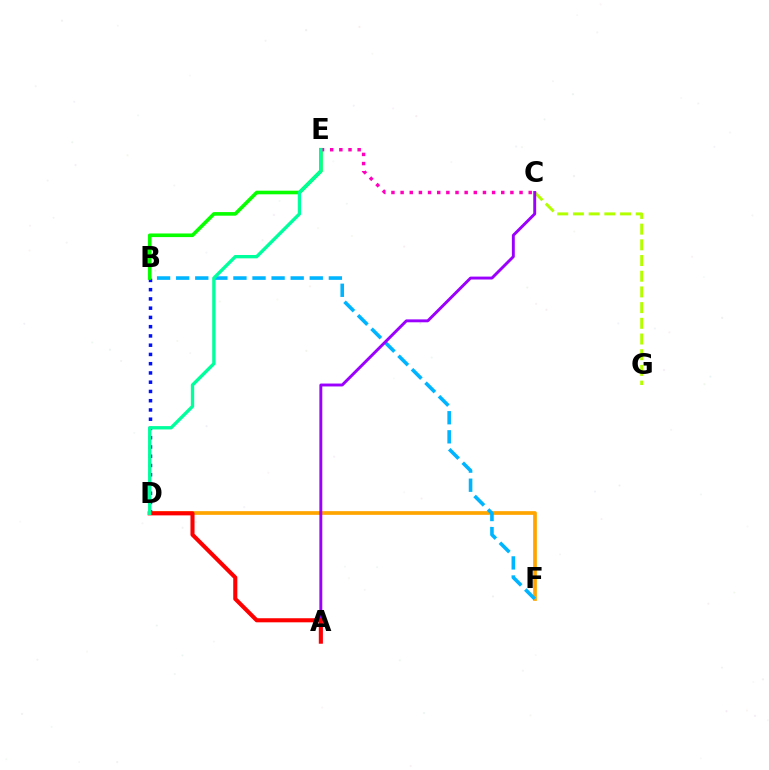{('D', 'F'): [{'color': '#ffa500', 'line_style': 'solid', 'thickness': 2.66}], ('B', 'F'): [{'color': '#00b5ff', 'line_style': 'dashed', 'thickness': 2.59}], ('B', 'D'): [{'color': '#0010ff', 'line_style': 'dotted', 'thickness': 2.51}], ('C', 'G'): [{'color': '#b3ff00', 'line_style': 'dashed', 'thickness': 2.13}], ('A', 'C'): [{'color': '#9b00ff', 'line_style': 'solid', 'thickness': 2.09}], ('B', 'E'): [{'color': '#08ff00', 'line_style': 'solid', 'thickness': 2.6}], ('A', 'D'): [{'color': '#ff0000', 'line_style': 'solid', 'thickness': 2.94}], ('C', 'E'): [{'color': '#ff00bd', 'line_style': 'dotted', 'thickness': 2.49}], ('D', 'E'): [{'color': '#00ff9d', 'line_style': 'solid', 'thickness': 2.41}]}